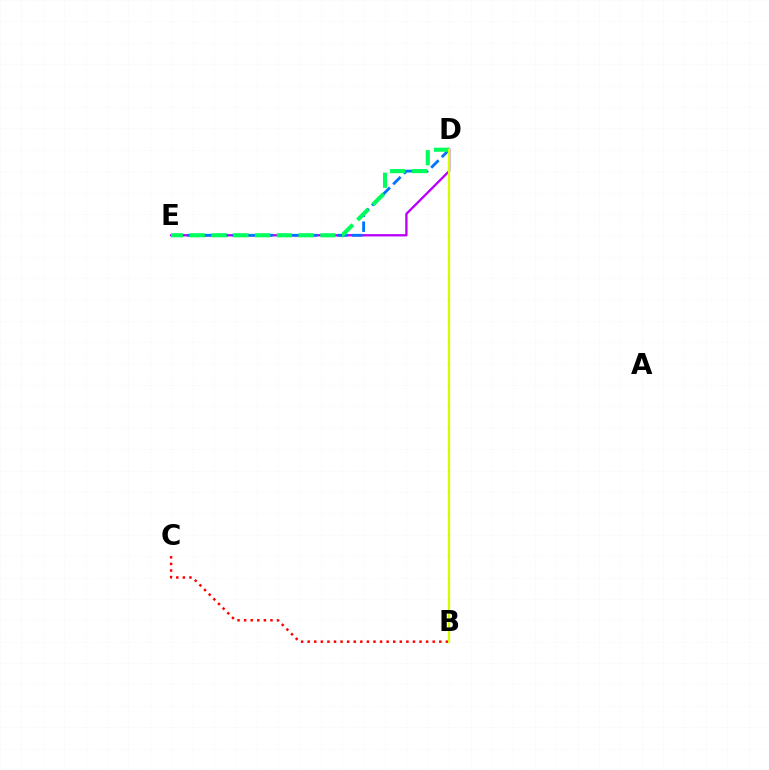{('D', 'E'): [{'color': '#b900ff', 'line_style': 'solid', 'thickness': 1.67}, {'color': '#0074ff', 'line_style': 'dashed', 'thickness': 2.03}, {'color': '#00ff5c', 'line_style': 'dashed', 'thickness': 2.96}], ('B', 'C'): [{'color': '#ff0000', 'line_style': 'dotted', 'thickness': 1.79}], ('B', 'D'): [{'color': '#d1ff00', 'line_style': 'solid', 'thickness': 1.64}]}